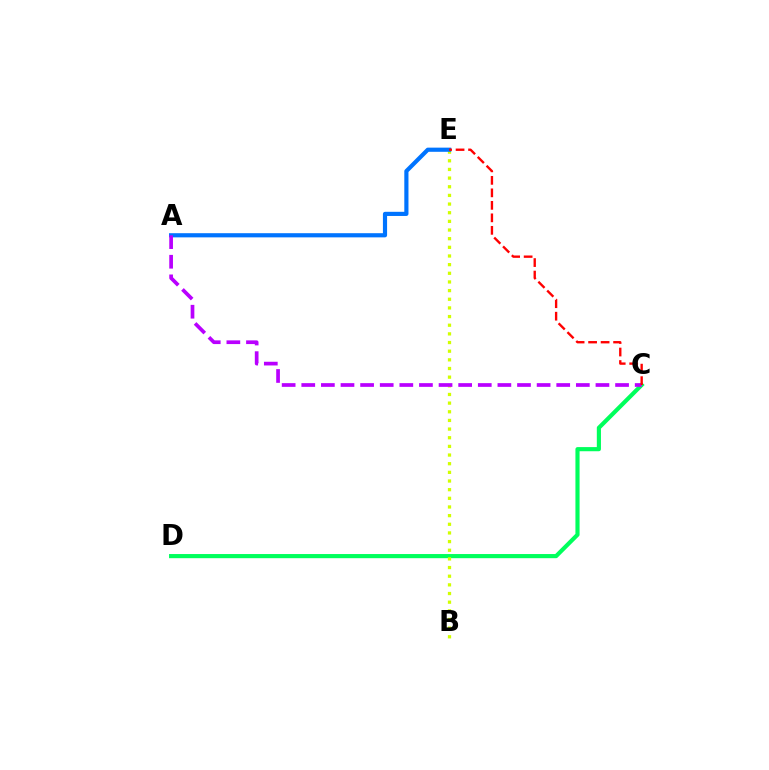{('C', 'D'): [{'color': '#00ff5c', 'line_style': 'solid', 'thickness': 2.99}], ('B', 'E'): [{'color': '#d1ff00', 'line_style': 'dotted', 'thickness': 2.35}], ('A', 'E'): [{'color': '#0074ff', 'line_style': 'solid', 'thickness': 3.0}], ('A', 'C'): [{'color': '#b900ff', 'line_style': 'dashed', 'thickness': 2.66}], ('C', 'E'): [{'color': '#ff0000', 'line_style': 'dashed', 'thickness': 1.7}]}